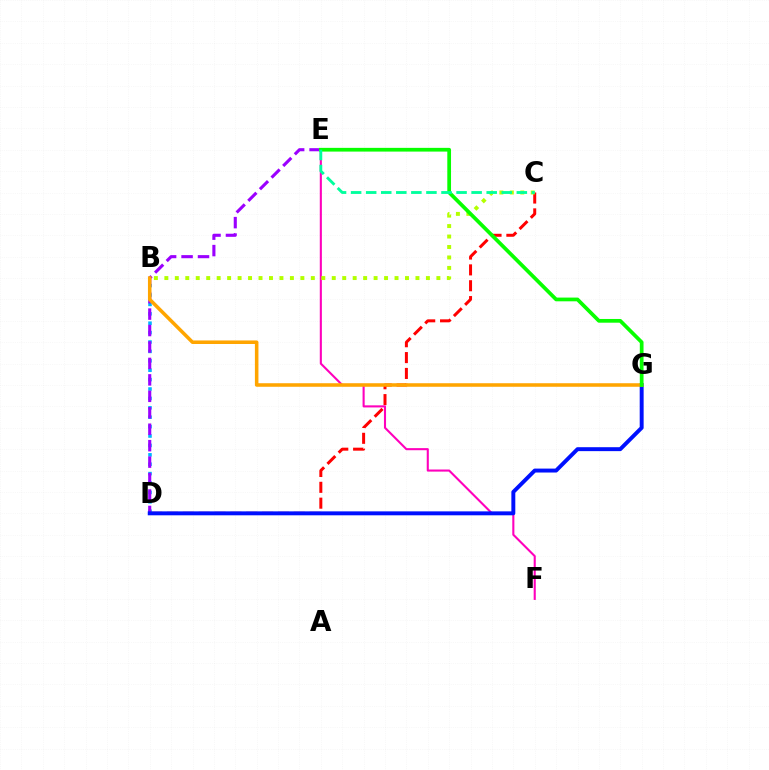{('C', 'D'): [{'color': '#ff0000', 'line_style': 'dashed', 'thickness': 2.15}], ('E', 'F'): [{'color': '#ff00bd', 'line_style': 'solid', 'thickness': 1.51}], ('B', 'D'): [{'color': '#00b5ff', 'line_style': 'dotted', 'thickness': 2.55}], ('D', 'E'): [{'color': '#9b00ff', 'line_style': 'dashed', 'thickness': 2.23}], ('B', 'C'): [{'color': '#b3ff00', 'line_style': 'dotted', 'thickness': 2.84}], ('D', 'G'): [{'color': '#0010ff', 'line_style': 'solid', 'thickness': 2.83}], ('B', 'G'): [{'color': '#ffa500', 'line_style': 'solid', 'thickness': 2.55}], ('E', 'G'): [{'color': '#08ff00', 'line_style': 'solid', 'thickness': 2.68}], ('C', 'E'): [{'color': '#00ff9d', 'line_style': 'dashed', 'thickness': 2.05}]}